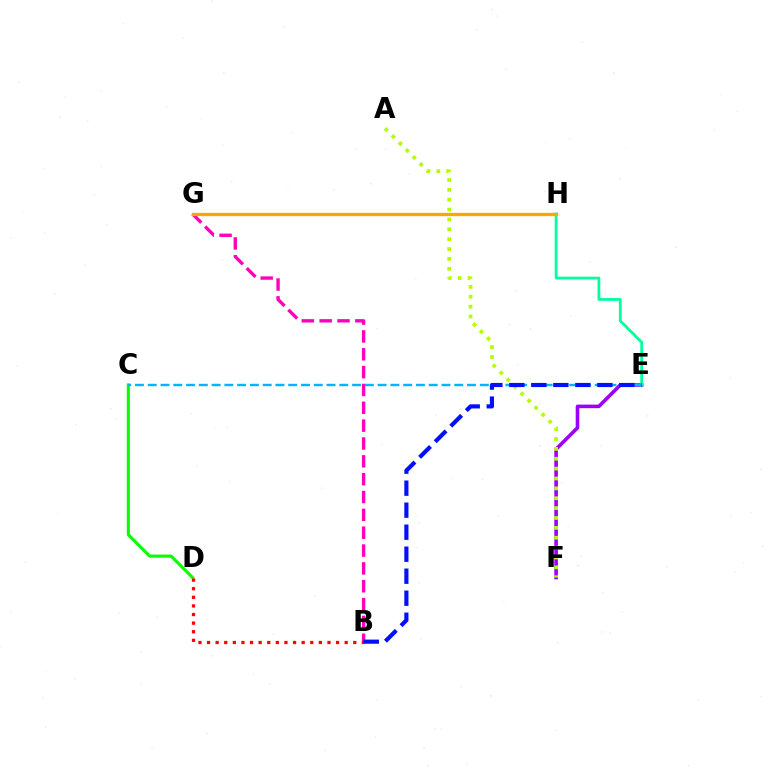{('E', 'F'): [{'color': '#9b00ff', 'line_style': 'solid', 'thickness': 2.59}], ('B', 'G'): [{'color': '#ff00bd', 'line_style': 'dashed', 'thickness': 2.42}], ('E', 'H'): [{'color': '#00ff9d', 'line_style': 'solid', 'thickness': 2.0}], ('C', 'D'): [{'color': '#08ff00', 'line_style': 'solid', 'thickness': 2.24}], ('C', 'E'): [{'color': '#00b5ff', 'line_style': 'dashed', 'thickness': 1.73}], ('B', 'D'): [{'color': '#ff0000', 'line_style': 'dotted', 'thickness': 2.34}], ('A', 'F'): [{'color': '#b3ff00', 'line_style': 'dotted', 'thickness': 2.68}], ('G', 'H'): [{'color': '#ffa500', 'line_style': 'solid', 'thickness': 2.38}], ('B', 'E'): [{'color': '#0010ff', 'line_style': 'dashed', 'thickness': 2.99}]}